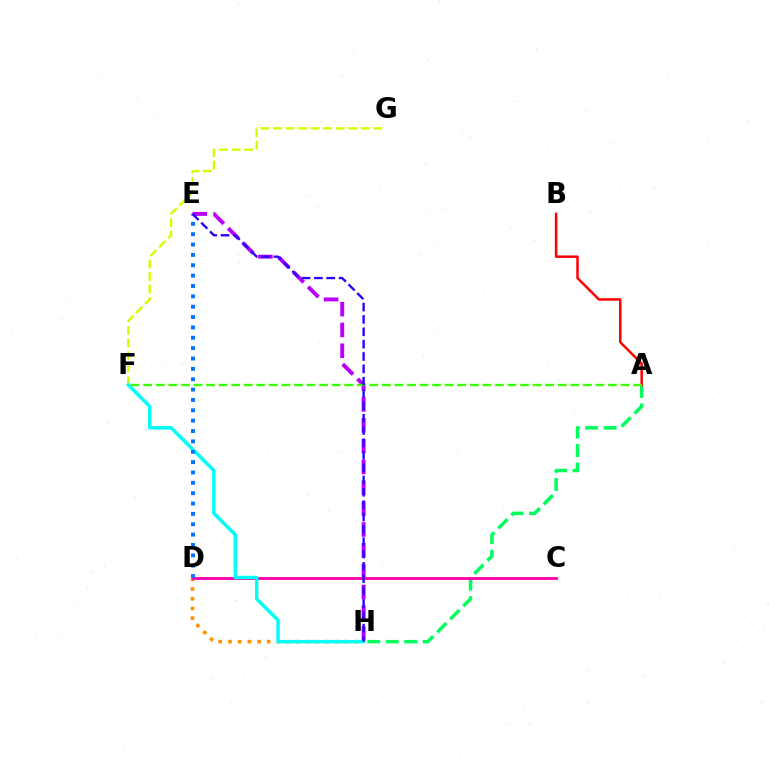{('D', 'H'): [{'color': '#ff9400', 'line_style': 'dotted', 'thickness': 2.63}], ('E', 'H'): [{'color': '#b900ff', 'line_style': 'dashed', 'thickness': 2.83}, {'color': '#2500ff', 'line_style': 'dashed', 'thickness': 1.68}], ('F', 'G'): [{'color': '#d1ff00', 'line_style': 'dashed', 'thickness': 1.7}], ('A', 'H'): [{'color': '#00ff5c', 'line_style': 'dashed', 'thickness': 2.51}], ('A', 'B'): [{'color': '#ff0000', 'line_style': 'solid', 'thickness': 1.8}], ('C', 'D'): [{'color': '#ff00ac', 'line_style': 'solid', 'thickness': 2.06}], ('F', 'H'): [{'color': '#00fff6', 'line_style': 'solid', 'thickness': 2.49}], ('D', 'E'): [{'color': '#0074ff', 'line_style': 'dotted', 'thickness': 2.81}], ('A', 'F'): [{'color': '#3dff00', 'line_style': 'dashed', 'thickness': 1.71}]}